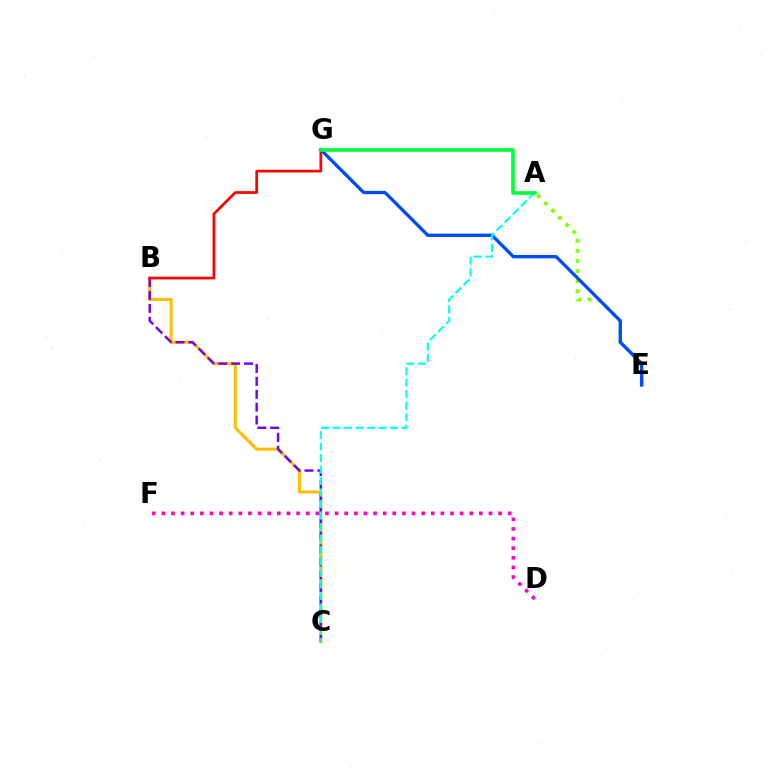{('B', 'C'): [{'color': '#ffbd00', 'line_style': 'solid', 'thickness': 2.21}, {'color': '#7200ff', 'line_style': 'dashed', 'thickness': 1.75}], ('D', 'F'): [{'color': '#ff00cf', 'line_style': 'dotted', 'thickness': 2.61}], ('A', 'E'): [{'color': '#84ff00', 'line_style': 'dotted', 'thickness': 2.74}], ('B', 'G'): [{'color': '#ff0000', 'line_style': 'solid', 'thickness': 1.95}], ('E', 'G'): [{'color': '#004bff', 'line_style': 'solid', 'thickness': 2.38}], ('A', 'C'): [{'color': '#00fff6', 'line_style': 'dashed', 'thickness': 1.56}], ('A', 'G'): [{'color': '#00ff39', 'line_style': 'solid', 'thickness': 2.62}]}